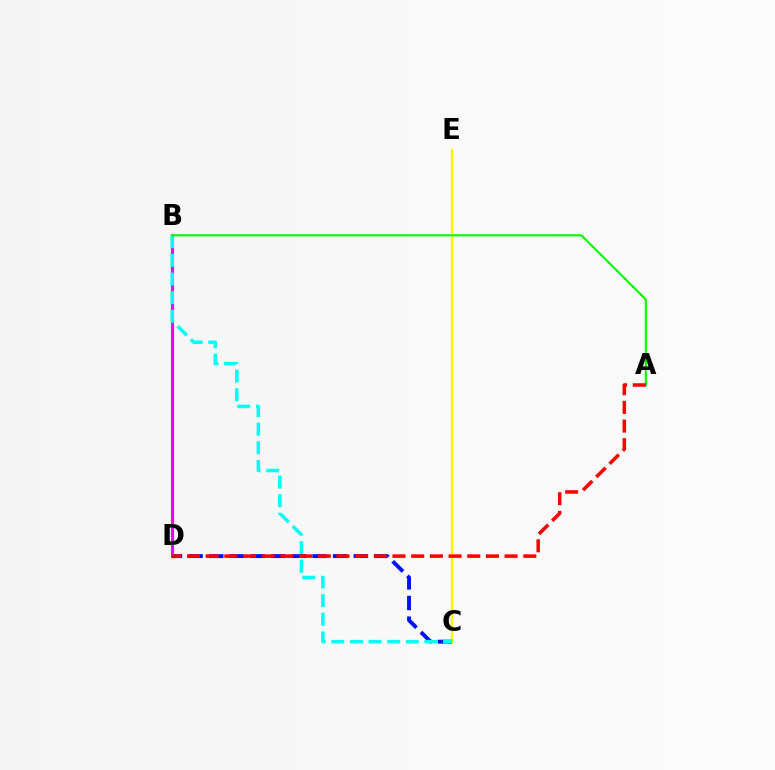{('B', 'D'): [{'color': '#ee00ff', 'line_style': 'solid', 'thickness': 2.24}], ('C', 'E'): [{'color': '#fcf500', 'line_style': 'solid', 'thickness': 1.75}], ('C', 'D'): [{'color': '#0010ff', 'line_style': 'dashed', 'thickness': 2.8}], ('B', 'C'): [{'color': '#00fff6', 'line_style': 'dashed', 'thickness': 2.53}], ('A', 'B'): [{'color': '#08ff00', 'line_style': 'solid', 'thickness': 1.55}], ('A', 'D'): [{'color': '#ff0000', 'line_style': 'dashed', 'thickness': 2.54}]}